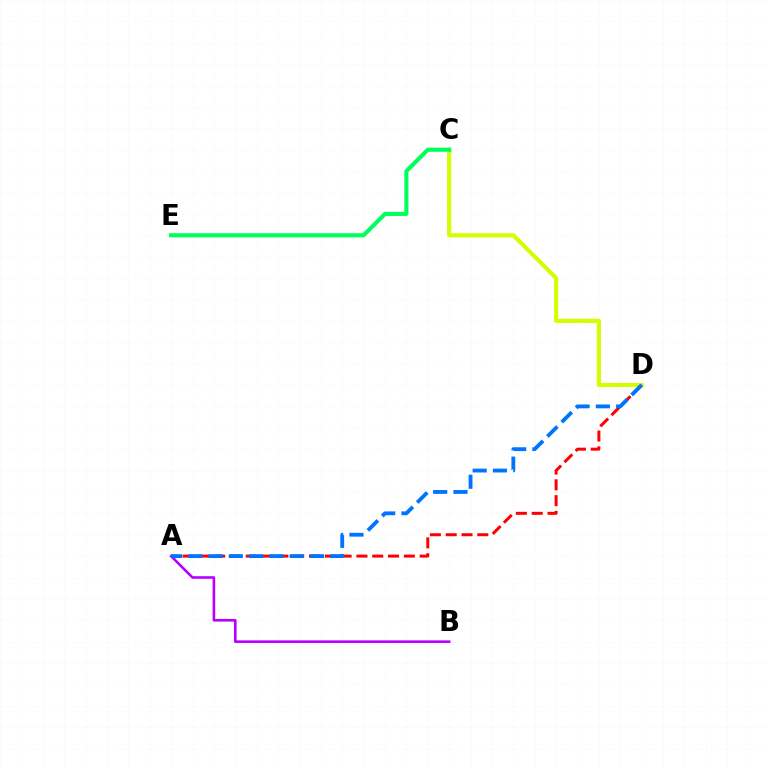{('A', 'B'): [{'color': '#b900ff', 'line_style': 'solid', 'thickness': 1.89}], ('C', 'D'): [{'color': '#d1ff00', 'line_style': 'solid', 'thickness': 2.99}], ('A', 'D'): [{'color': '#ff0000', 'line_style': 'dashed', 'thickness': 2.15}, {'color': '#0074ff', 'line_style': 'dashed', 'thickness': 2.76}], ('C', 'E'): [{'color': '#00ff5c', 'line_style': 'solid', 'thickness': 2.96}]}